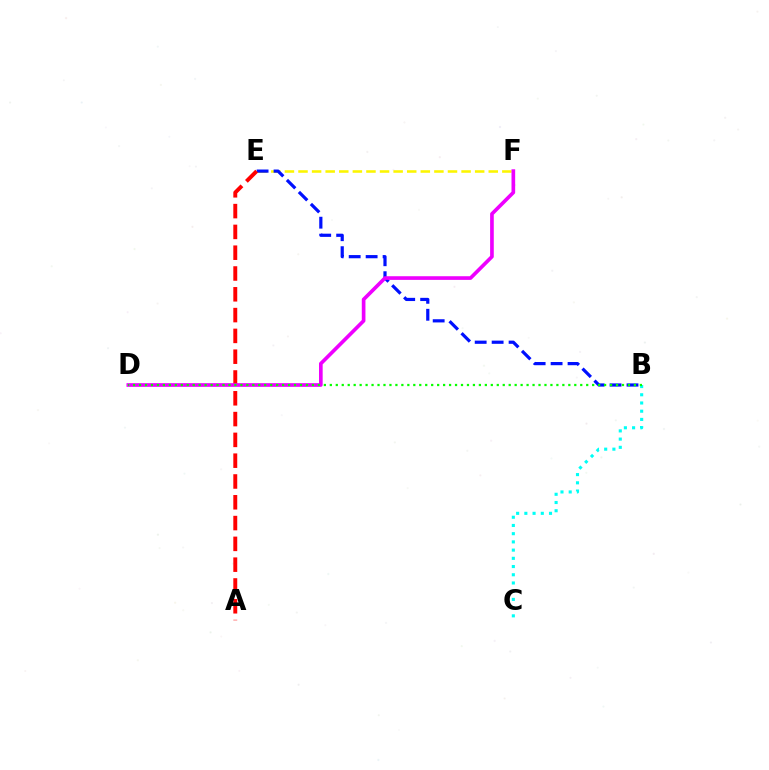{('E', 'F'): [{'color': '#fcf500', 'line_style': 'dashed', 'thickness': 1.85}], ('B', 'E'): [{'color': '#0010ff', 'line_style': 'dashed', 'thickness': 2.3}], ('A', 'E'): [{'color': '#ff0000', 'line_style': 'dashed', 'thickness': 2.83}], ('B', 'C'): [{'color': '#00fff6', 'line_style': 'dotted', 'thickness': 2.23}], ('D', 'F'): [{'color': '#ee00ff', 'line_style': 'solid', 'thickness': 2.63}], ('B', 'D'): [{'color': '#08ff00', 'line_style': 'dotted', 'thickness': 1.62}]}